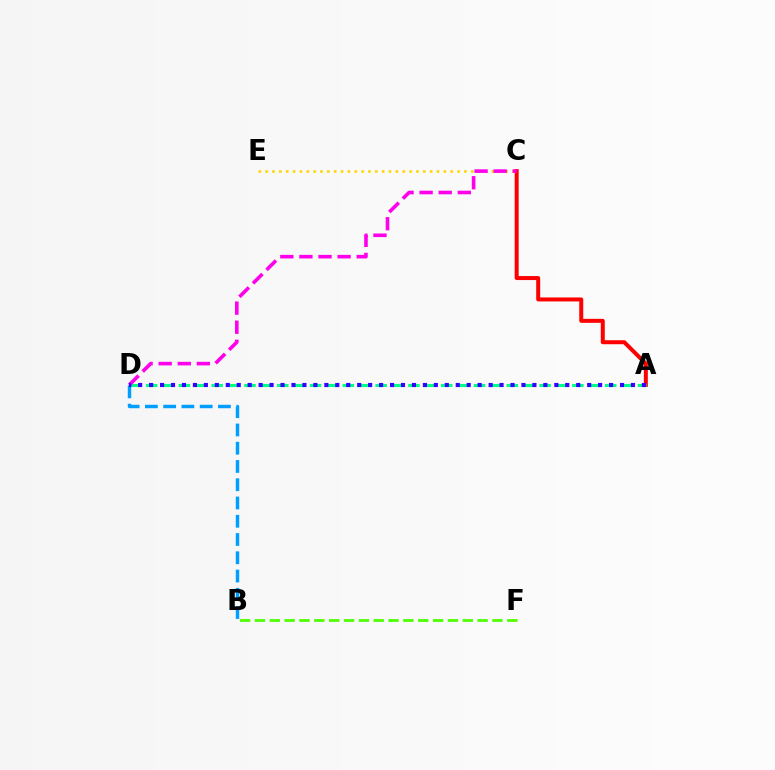{('A', 'C'): [{'color': '#ff0000', 'line_style': 'solid', 'thickness': 2.87}], ('B', 'D'): [{'color': '#009eff', 'line_style': 'dashed', 'thickness': 2.48}], ('A', 'D'): [{'color': '#00ff86', 'line_style': 'dashed', 'thickness': 2.23}, {'color': '#3700ff', 'line_style': 'dotted', 'thickness': 2.98}], ('B', 'F'): [{'color': '#4fff00', 'line_style': 'dashed', 'thickness': 2.02}], ('C', 'E'): [{'color': '#ffd500', 'line_style': 'dotted', 'thickness': 1.86}], ('C', 'D'): [{'color': '#ff00ed', 'line_style': 'dashed', 'thickness': 2.59}]}